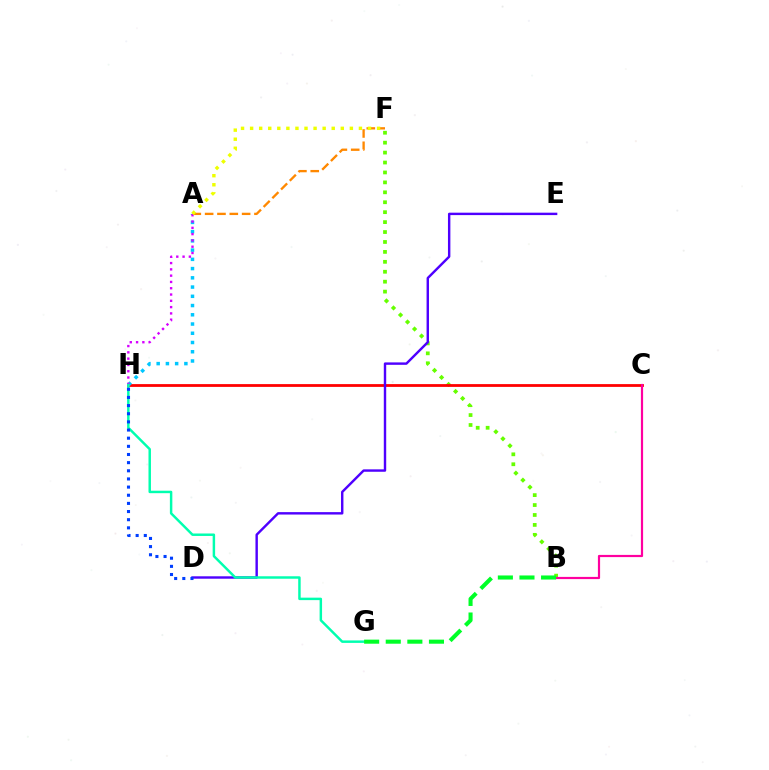{('B', 'F'): [{'color': '#66ff00', 'line_style': 'dotted', 'thickness': 2.7}], ('C', 'H'): [{'color': '#ff0000', 'line_style': 'solid', 'thickness': 2.01}], ('D', 'E'): [{'color': '#4f00ff', 'line_style': 'solid', 'thickness': 1.74}], ('A', 'H'): [{'color': '#00c7ff', 'line_style': 'dotted', 'thickness': 2.51}, {'color': '#d600ff', 'line_style': 'dotted', 'thickness': 1.71}], ('A', 'F'): [{'color': '#ff8800', 'line_style': 'dashed', 'thickness': 1.68}, {'color': '#eeff00', 'line_style': 'dotted', 'thickness': 2.46}], ('B', 'C'): [{'color': '#ff00a0', 'line_style': 'solid', 'thickness': 1.58}], ('G', 'H'): [{'color': '#00ffaf', 'line_style': 'solid', 'thickness': 1.78}], ('D', 'H'): [{'color': '#003fff', 'line_style': 'dotted', 'thickness': 2.21}], ('B', 'G'): [{'color': '#00ff27', 'line_style': 'dashed', 'thickness': 2.93}]}